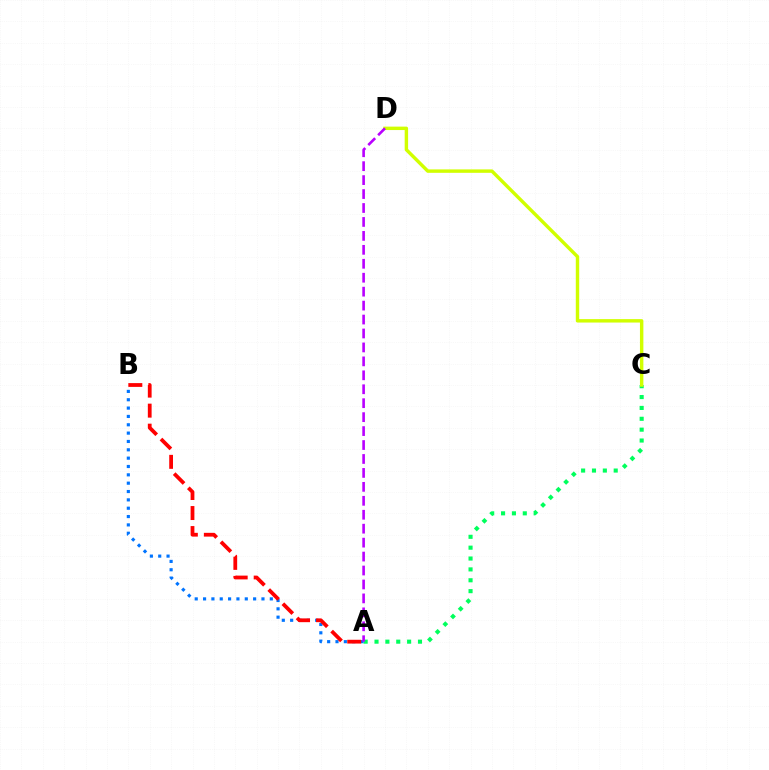{('A', 'C'): [{'color': '#00ff5c', 'line_style': 'dotted', 'thickness': 2.95}], ('C', 'D'): [{'color': '#d1ff00', 'line_style': 'solid', 'thickness': 2.47}], ('A', 'B'): [{'color': '#0074ff', 'line_style': 'dotted', 'thickness': 2.27}, {'color': '#ff0000', 'line_style': 'dashed', 'thickness': 2.72}], ('A', 'D'): [{'color': '#b900ff', 'line_style': 'dashed', 'thickness': 1.89}]}